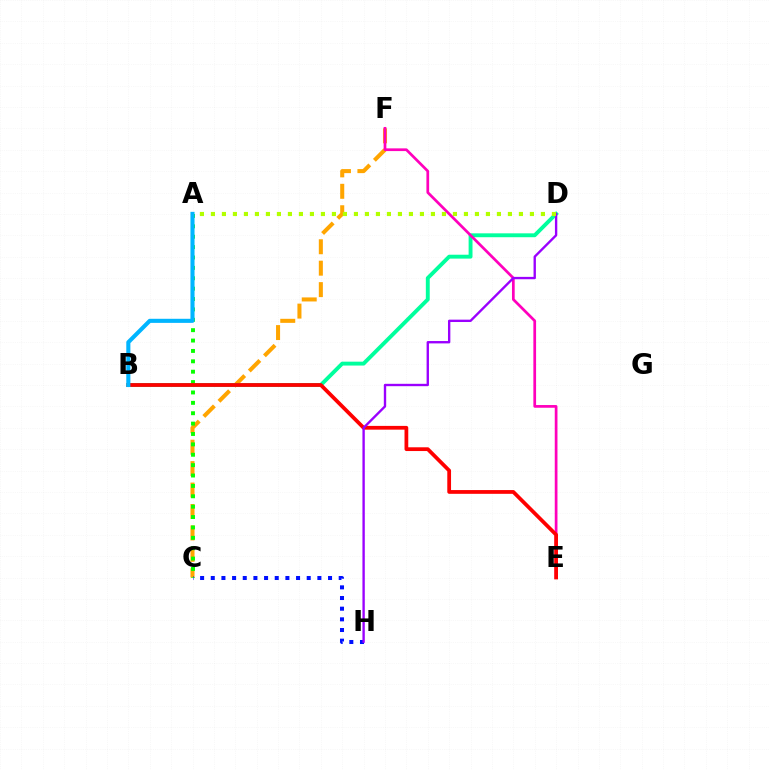{('C', 'F'): [{'color': '#ffa500', 'line_style': 'dashed', 'thickness': 2.91}], ('B', 'D'): [{'color': '#00ff9d', 'line_style': 'solid', 'thickness': 2.8}], ('E', 'F'): [{'color': '#ff00bd', 'line_style': 'solid', 'thickness': 1.96}], ('A', 'C'): [{'color': '#08ff00', 'line_style': 'dotted', 'thickness': 2.82}], ('C', 'H'): [{'color': '#0010ff', 'line_style': 'dotted', 'thickness': 2.9}], ('B', 'E'): [{'color': '#ff0000', 'line_style': 'solid', 'thickness': 2.7}], ('A', 'B'): [{'color': '#00b5ff', 'line_style': 'solid', 'thickness': 2.94}], ('D', 'H'): [{'color': '#9b00ff', 'line_style': 'solid', 'thickness': 1.7}], ('A', 'D'): [{'color': '#b3ff00', 'line_style': 'dotted', 'thickness': 2.99}]}